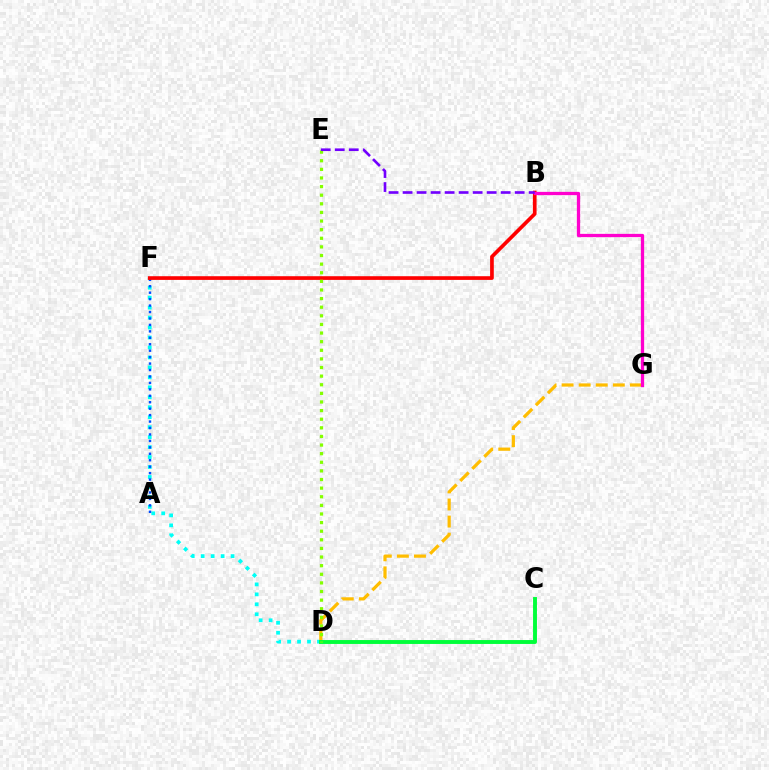{('D', 'F'): [{'color': '#00fff6', 'line_style': 'dotted', 'thickness': 2.71}], ('A', 'F'): [{'color': '#004bff', 'line_style': 'dotted', 'thickness': 1.75}], ('B', 'F'): [{'color': '#ff0000', 'line_style': 'solid', 'thickness': 2.66}], ('D', 'G'): [{'color': '#ffbd00', 'line_style': 'dashed', 'thickness': 2.32}], ('B', 'G'): [{'color': '#ff00cf', 'line_style': 'solid', 'thickness': 2.36}], ('C', 'D'): [{'color': '#00ff39', 'line_style': 'solid', 'thickness': 2.8}], ('D', 'E'): [{'color': '#84ff00', 'line_style': 'dotted', 'thickness': 2.34}], ('B', 'E'): [{'color': '#7200ff', 'line_style': 'dashed', 'thickness': 1.9}]}